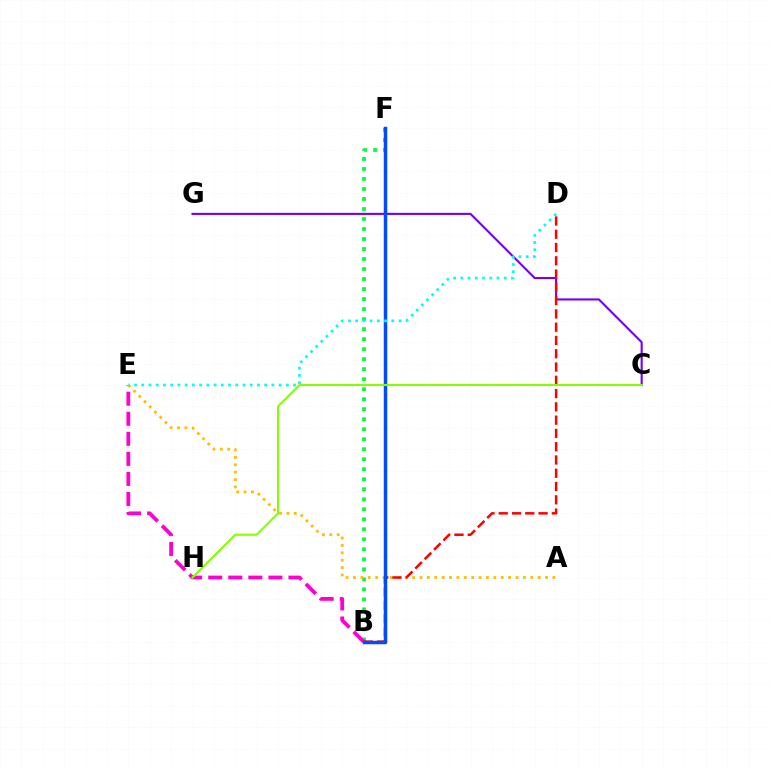{('B', 'F'): [{'color': '#00ff39', 'line_style': 'dotted', 'thickness': 2.72}, {'color': '#004bff', 'line_style': 'solid', 'thickness': 2.5}], ('C', 'G'): [{'color': '#7200ff', 'line_style': 'solid', 'thickness': 1.52}], ('B', 'E'): [{'color': '#ff00cf', 'line_style': 'dashed', 'thickness': 2.72}], ('A', 'E'): [{'color': '#ffbd00', 'line_style': 'dotted', 'thickness': 2.01}], ('B', 'D'): [{'color': '#ff0000', 'line_style': 'dashed', 'thickness': 1.8}], ('C', 'H'): [{'color': '#84ff00', 'line_style': 'solid', 'thickness': 1.51}], ('D', 'E'): [{'color': '#00fff6', 'line_style': 'dotted', 'thickness': 1.96}]}